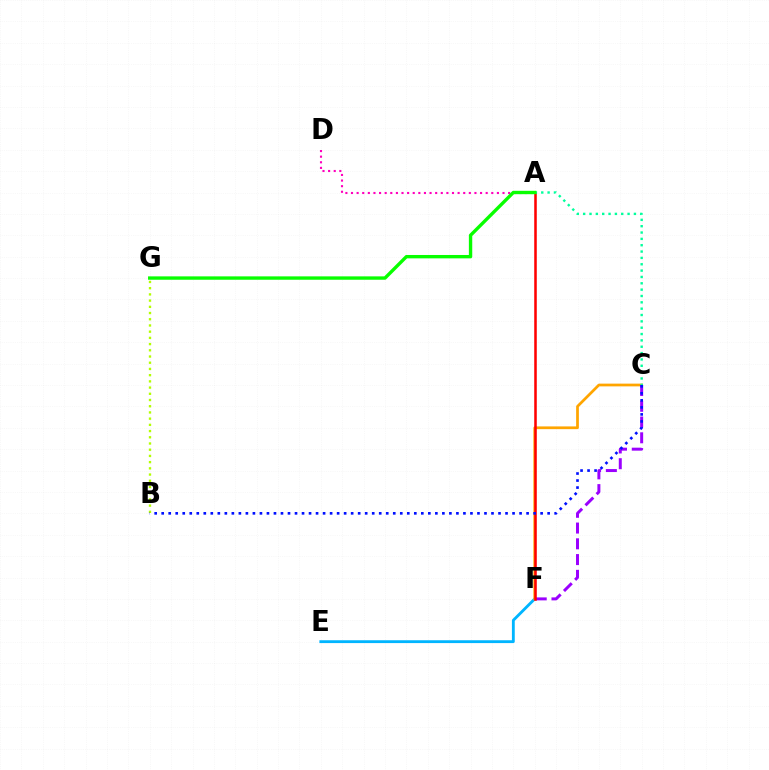{('A', 'D'): [{'color': '#ff00bd', 'line_style': 'dotted', 'thickness': 1.52}], ('E', 'F'): [{'color': '#00b5ff', 'line_style': 'solid', 'thickness': 2.05}], ('C', 'F'): [{'color': '#ffa500', 'line_style': 'solid', 'thickness': 1.97}, {'color': '#9b00ff', 'line_style': 'dashed', 'thickness': 2.14}], ('B', 'G'): [{'color': '#b3ff00', 'line_style': 'dotted', 'thickness': 1.69}], ('A', 'F'): [{'color': '#ff0000', 'line_style': 'solid', 'thickness': 1.83}], ('A', 'C'): [{'color': '#00ff9d', 'line_style': 'dotted', 'thickness': 1.72}], ('A', 'G'): [{'color': '#08ff00', 'line_style': 'solid', 'thickness': 2.43}], ('B', 'C'): [{'color': '#0010ff', 'line_style': 'dotted', 'thickness': 1.91}]}